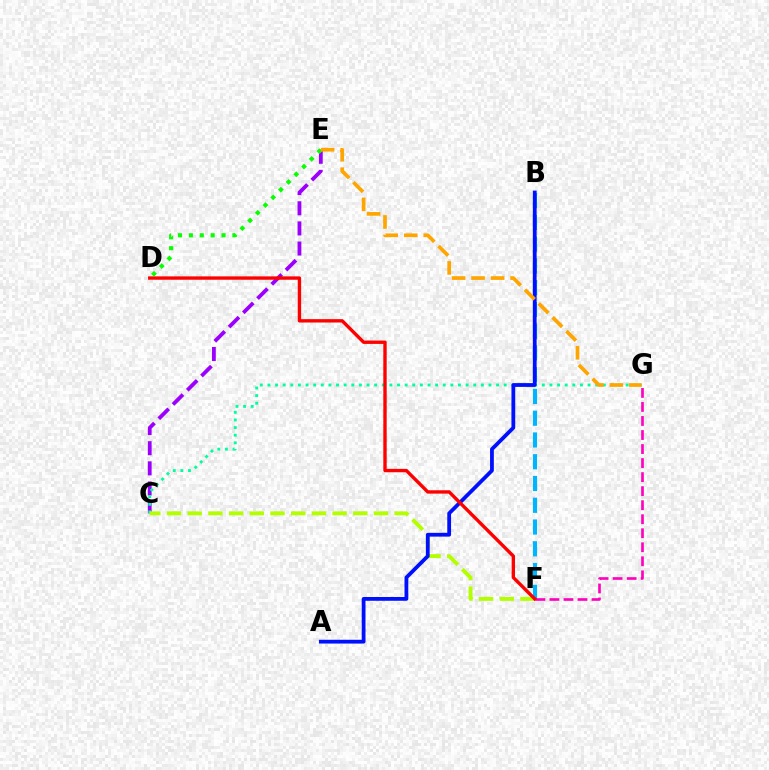{('C', 'E'): [{'color': '#9b00ff', 'line_style': 'dashed', 'thickness': 2.73}], ('D', 'E'): [{'color': '#08ff00', 'line_style': 'dotted', 'thickness': 2.96}], ('B', 'F'): [{'color': '#00b5ff', 'line_style': 'dashed', 'thickness': 2.96}], ('C', 'G'): [{'color': '#00ff9d', 'line_style': 'dotted', 'thickness': 2.07}], ('F', 'G'): [{'color': '#ff00bd', 'line_style': 'dashed', 'thickness': 1.91}], ('C', 'F'): [{'color': '#b3ff00', 'line_style': 'dashed', 'thickness': 2.81}], ('A', 'B'): [{'color': '#0010ff', 'line_style': 'solid', 'thickness': 2.73}], ('D', 'F'): [{'color': '#ff0000', 'line_style': 'solid', 'thickness': 2.43}], ('E', 'G'): [{'color': '#ffa500', 'line_style': 'dashed', 'thickness': 2.65}]}